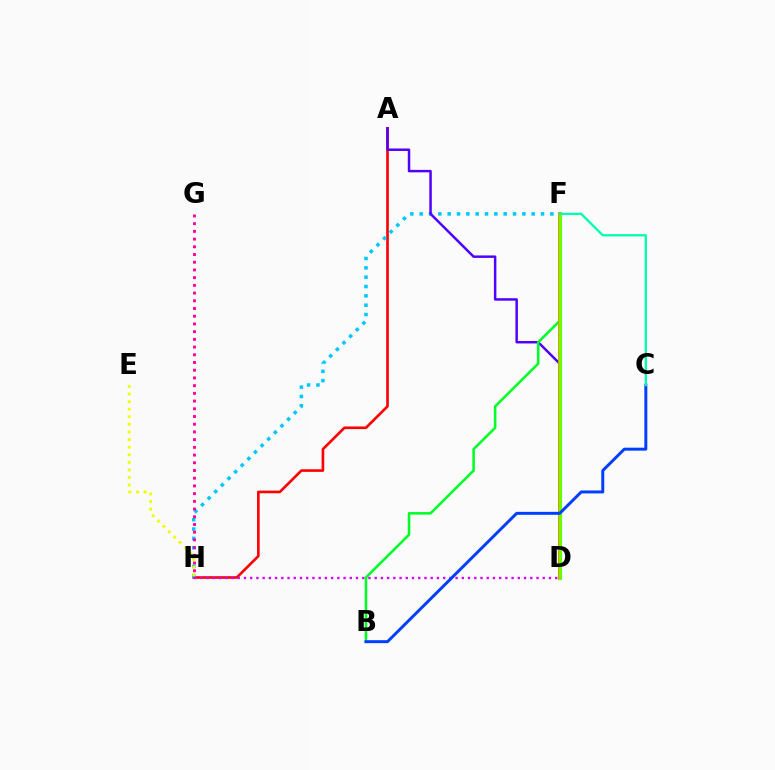{('A', 'H'): [{'color': '#ff0000', 'line_style': 'solid', 'thickness': 1.9}], ('F', 'H'): [{'color': '#00c7ff', 'line_style': 'dotted', 'thickness': 2.54}], ('A', 'D'): [{'color': '#4f00ff', 'line_style': 'solid', 'thickness': 1.78}], ('B', 'F'): [{'color': '#00ff27', 'line_style': 'solid', 'thickness': 1.84}], ('D', 'F'): [{'color': '#ff8800', 'line_style': 'solid', 'thickness': 2.79}, {'color': '#66ff00', 'line_style': 'solid', 'thickness': 2.25}], ('E', 'H'): [{'color': '#eeff00', 'line_style': 'dotted', 'thickness': 2.06}], ('D', 'H'): [{'color': '#d600ff', 'line_style': 'dotted', 'thickness': 1.69}], ('B', 'C'): [{'color': '#003fff', 'line_style': 'solid', 'thickness': 2.14}], ('G', 'H'): [{'color': '#ff00a0', 'line_style': 'dotted', 'thickness': 2.1}], ('C', 'F'): [{'color': '#00ffaf', 'line_style': 'solid', 'thickness': 1.67}]}